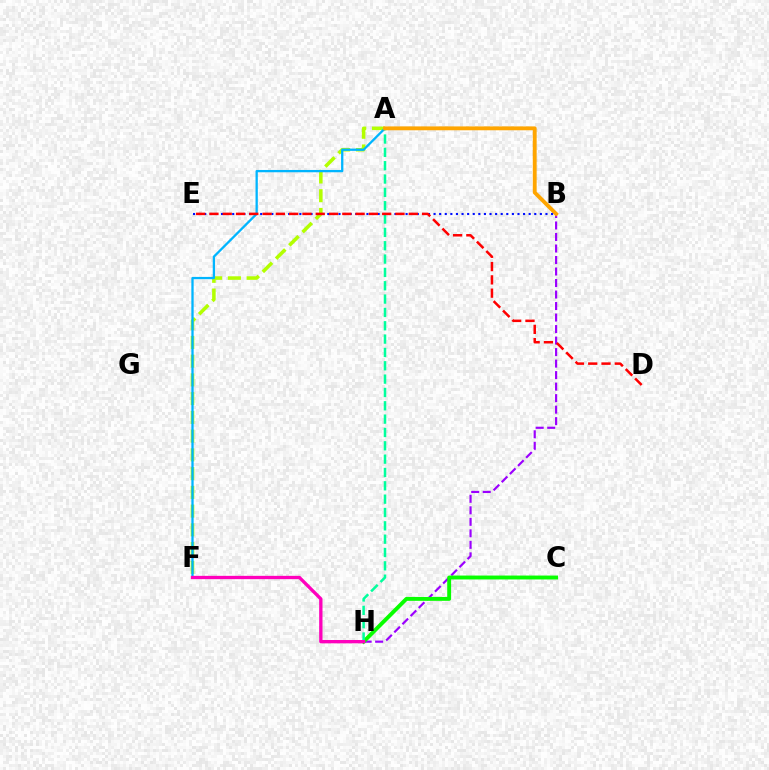{('B', 'H'): [{'color': '#9b00ff', 'line_style': 'dashed', 'thickness': 1.56}], ('C', 'H'): [{'color': '#08ff00', 'line_style': 'solid', 'thickness': 2.81}], ('A', 'F'): [{'color': '#b3ff00', 'line_style': 'dashed', 'thickness': 2.55}, {'color': '#00b5ff', 'line_style': 'solid', 'thickness': 1.65}], ('A', 'H'): [{'color': '#00ff9d', 'line_style': 'dashed', 'thickness': 1.81}], ('A', 'B'): [{'color': '#ffa500', 'line_style': 'solid', 'thickness': 2.78}], ('B', 'E'): [{'color': '#0010ff', 'line_style': 'dotted', 'thickness': 1.52}], ('D', 'E'): [{'color': '#ff0000', 'line_style': 'dashed', 'thickness': 1.81}], ('F', 'H'): [{'color': '#ff00bd', 'line_style': 'solid', 'thickness': 2.39}]}